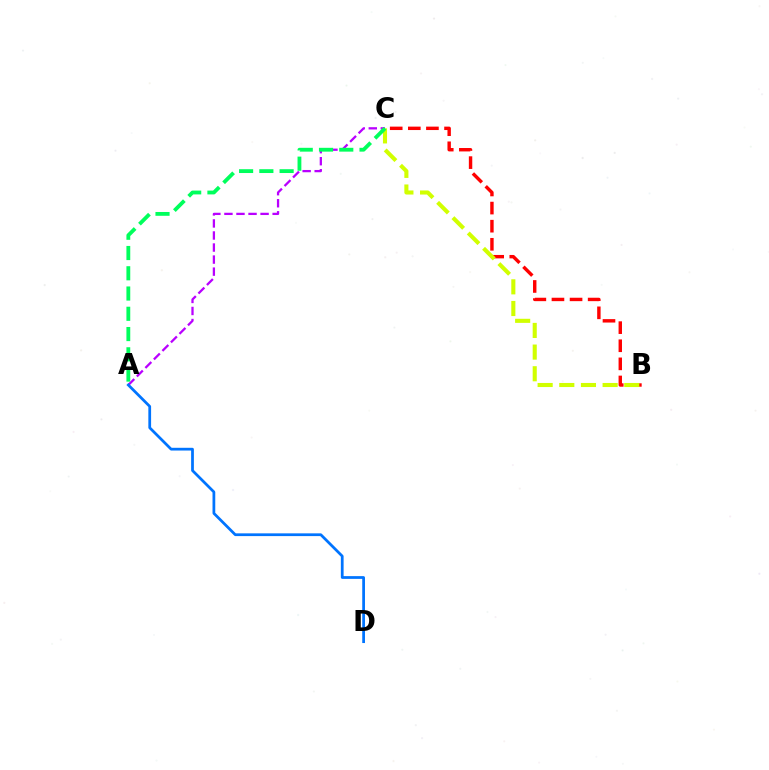{('A', 'C'): [{'color': '#b900ff', 'line_style': 'dashed', 'thickness': 1.64}, {'color': '#00ff5c', 'line_style': 'dashed', 'thickness': 2.75}], ('B', 'C'): [{'color': '#ff0000', 'line_style': 'dashed', 'thickness': 2.46}, {'color': '#d1ff00', 'line_style': 'dashed', 'thickness': 2.94}], ('A', 'D'): [{'color': '#0074ff', 'line_style': 'solid', 'thickness': 1.98}]}